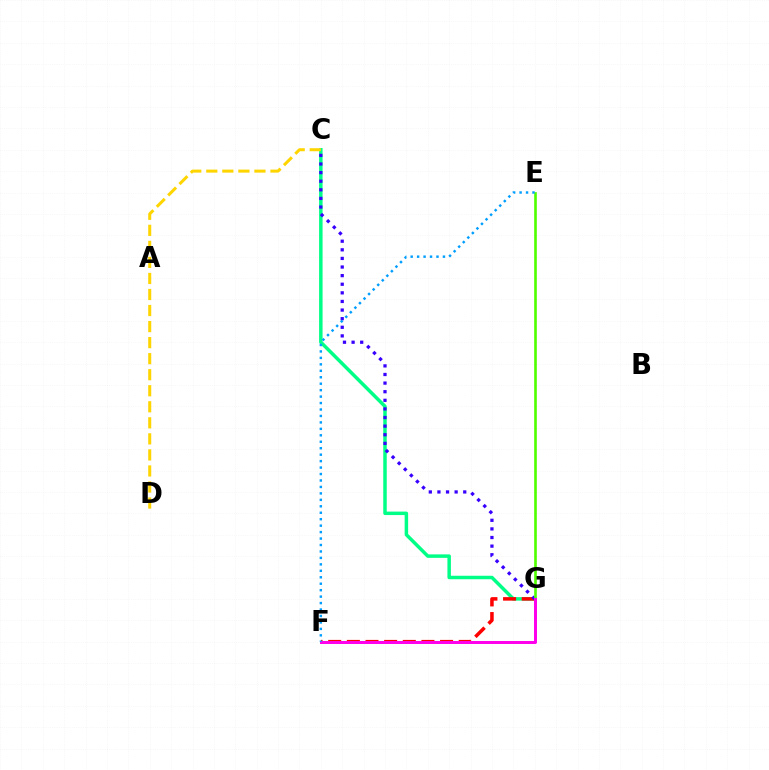{('C', 'G'): [{'color': '#00ff86', 'line_style': 'solid', 'thickness': 2.5}, {'color': '#3700ff', 'line_style': 'dotted', 'thickness': 2.34}], ('F', 'G'): [{'color': '#ff0000', 'line_style': 'dashed', 'thickness': 2.53}, {'color': '#ff00ed', 'line_style': 'solid', 'thickness': 2.15}], ('E', 'G'): [{'color': '#4fff00', 'line_style': 'solid', 'thickness': 1.9}], ('C', 'D'): [{'color': '#ffd500', 'line_style': 'dashed', 'thickness': 2.18}], ('E', 'F'): [{'color': '#009eff', 'line_style': 'dotted', 'thickness': 1.75}]}